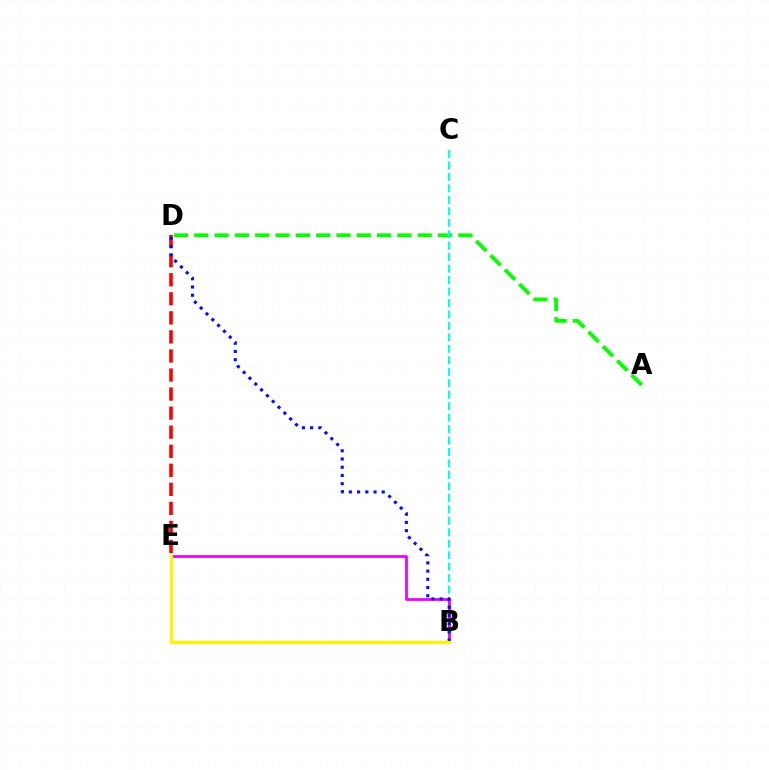{('A', 'D'): [{'color': '#08ff00', 'line_style': 'dashed', 'thickness': 2.76}], ('B', 'C'): [{'color': '#00fff6', 'line_style': 'dashed', 'thickness': 1.56}], ('D', 'E'): [{'color': '#ff0000', 'line_style': 'dashed', 'thickness': 2.59}], ('B', 'E'): [{'color': '#ee00ff', 'line_style': 'solid', 'thickness': 1.99}, {'color': '#fcf500', 'line_style': 'solid', 'thickness': 2.34}], ('B', 'D'): [{'color': '#0010ff', 'line_style': 'dotted', 'thickness': 2.23}]}